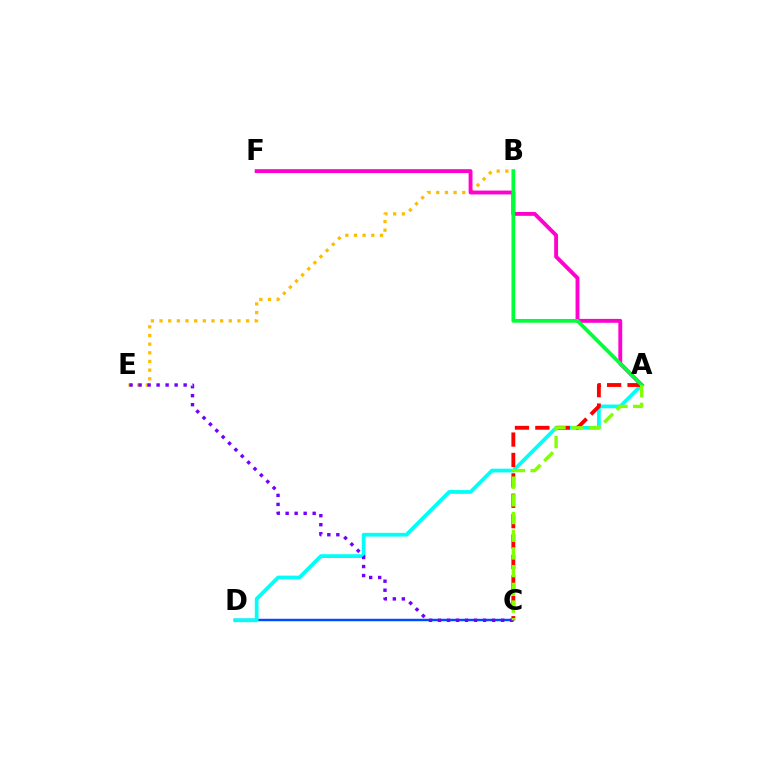{('C', 'D'): [{'color': '#004bff', 'line_style': 'solid', 'thickness': 1.76}], ('A', 'D'): [{'color': '#00fff6', 'line_style': 'solid', 'thickness': 2.71}], ('B', 'E'): [{'color': '#ffbd00', 'line_style': 'dotted', 'thickness': 2.35}], ('A', 'F'): [{'color': '#ff00cf', 'line_style': 'solid', 'thickness': 2.79}], ('A', 'C'): [{'color': '#ff0000', 'line_style': 'dashed', 'thickness': 2.77}, {'color': '#84ff00', 'line_style': 'dashed', 'thickness': 2.41}], ('A', 'B'): [{'color': '#00ff39', 'line_style': 'solid', 'thickness': 2.69}], ('C', 'E'): [{'color': '#7200ff', 'line_style': 'dotted', 'thickness': 2.45}]}